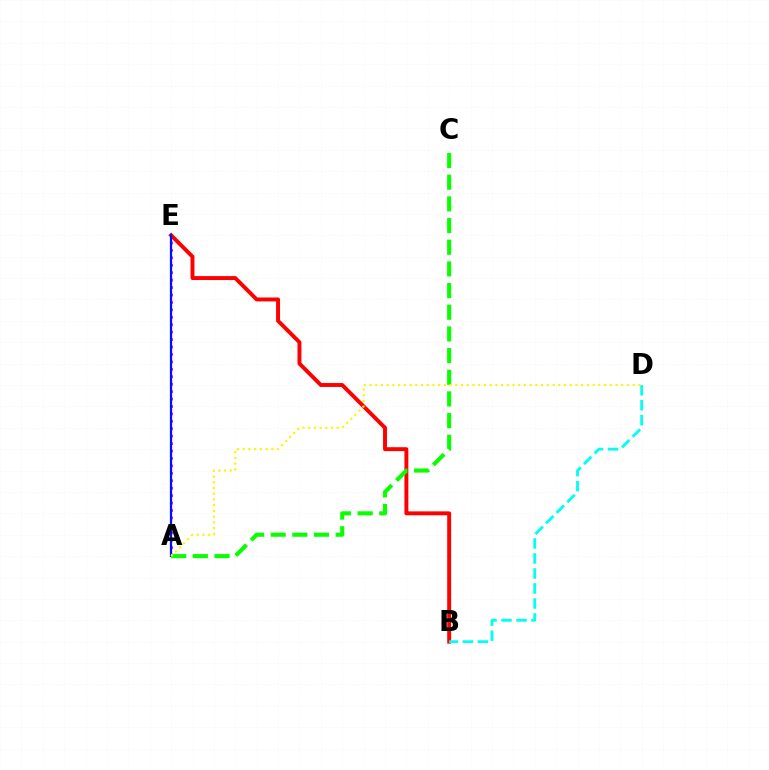{('A', 'E'): [{'color': '#ee00ff', 'line_style': 'dotted', 'thickness': 2.02}, {'color': '#0010ff', 'line_style': 'solid', 'thickness': 1.62}], ('B', 'E'): [{'color': '#ff0000', 'line_style': 'solid', 'thickness': 2.83}], ('B', 'D'): [{'color': '#00fff6', 'line_style': 'dashed', 'thickness': 2.04}], ('A', 'C'): [{'color': '#08ff00', 'line_style': 'dashed', 'thickness': 2.94}], ('A', 'D'): [{'color': '#fcf500', 'line_style': 'dotted', 'thickness': 1.55}]}